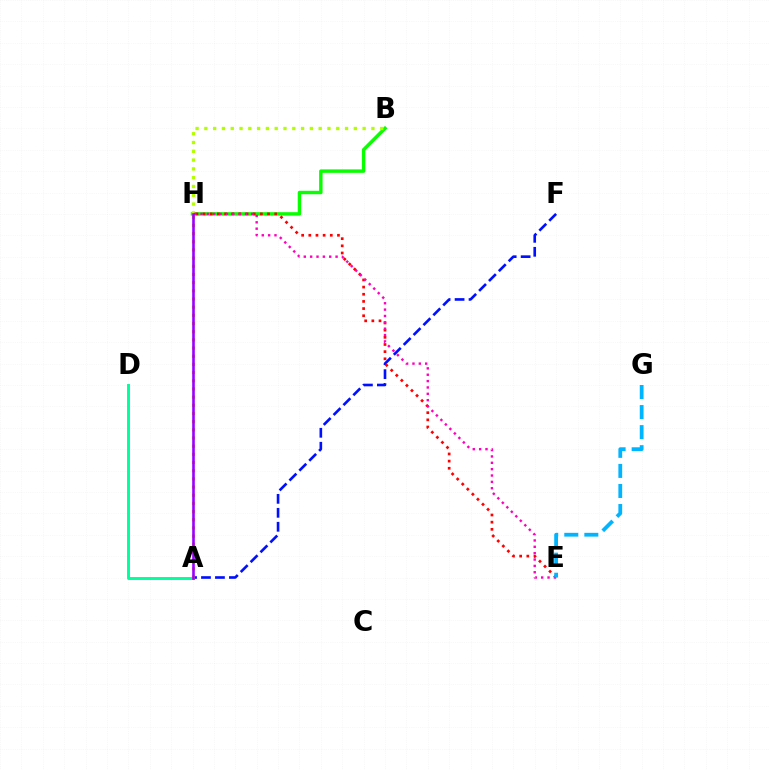{('B', 'H'): [{'color': '#08ff00', 'line_style': 'solid', 'thickness': 2.47}, {'color': '#b3ff00', 'line_style': 'dotted', 'thickness': 2.39}], ('A', 'F'): [{'color': '#0010ff', 'line_style': 'dashed', 'thickness': 1.9}], ('E', 'H'): [{'color': '#ff0000', 'line_style': 'dotted', 'thickness': 1.95}, {'color': '#ff00bd', 'line_style': 'dotted', 'thickness': 1.73}], ('A', 'D'): [{'color': '#00ff9d', 'line_style': 'solid', 'thickness': 2.11}], ('A', 'H'): [{'color': '#ffa500', 'line_style': 'dotted', 'thickness': 2.22}, {'color': '#9b00ff', 'line_style': 'solid', 'thickness': 1.89}], ('E', 'G'): [{'color': '#00b5ff', 'line_style': 'dashed', 'thickness': 2.72}]}